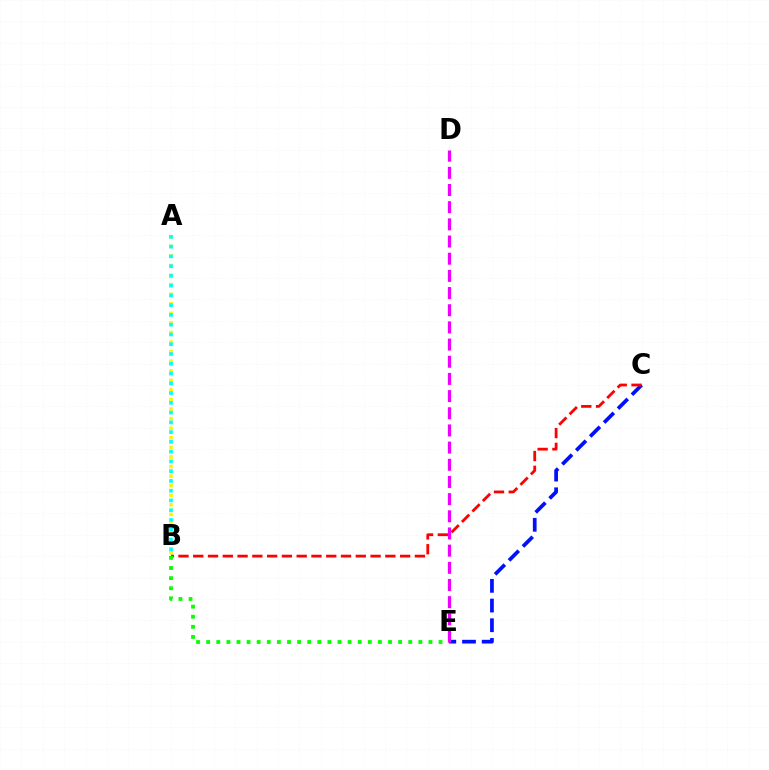{('C', 'E'): [{'color': '#0010ff', 'line_style': 'dashed', 'thickness': 2.68}], ('A', 'B'): [{'color': '#fcf500', 'line_style': 'dotted', 'thickness': 2.6}, {'color': '#00fff6', 'line_style': 'dotted', 'thickness': 2.65}], ('B', 'C'): [{'color': '#ff0000', 'line_style': 'dashed', 'thickness': 2.01}], ('B', 'E'): [{'color': '#08ff00', 'line_style': 'dotted', 'thickness': 2.75}], ('D', 'E'): [{'color': '#ee00ff', 'line_style': 'dashed', 'thickness': 2.33}]}